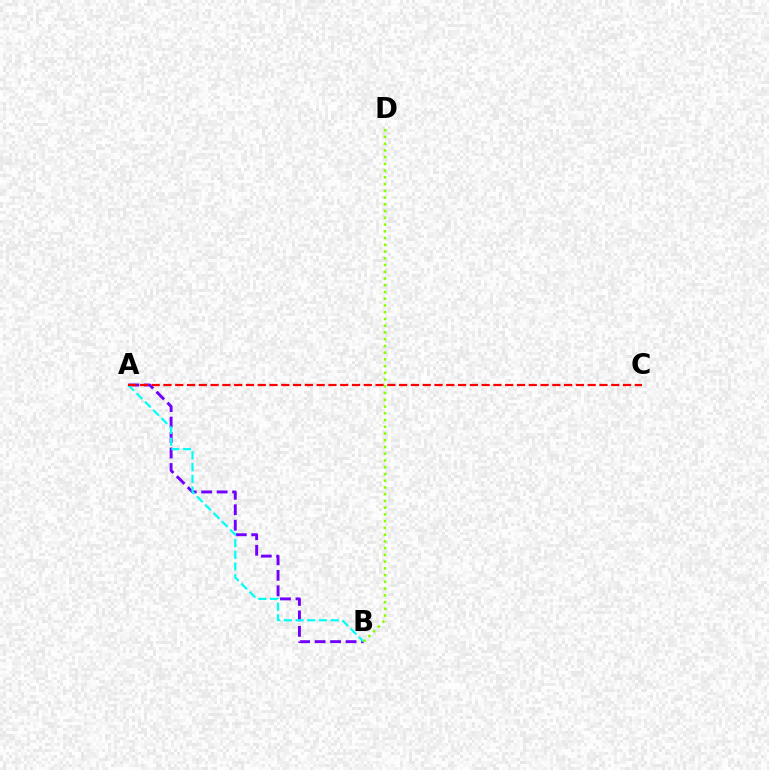{('A', 'B'): [{'color': '#7200ff', 'line_style': 'dashed', 'thickness': 2.1}, {'color': '#00fff6', 'line_style': 'dashed', 'thickness': 1.59}], ('B', 'D'): [{'color': '#84ff00', 'line_style': 'dotted', 'thickness': 1.83}], ('A', 'C'): [{'color': '#ff0000', 'line_style': 'dashed', 'thickness': 1.6}]}